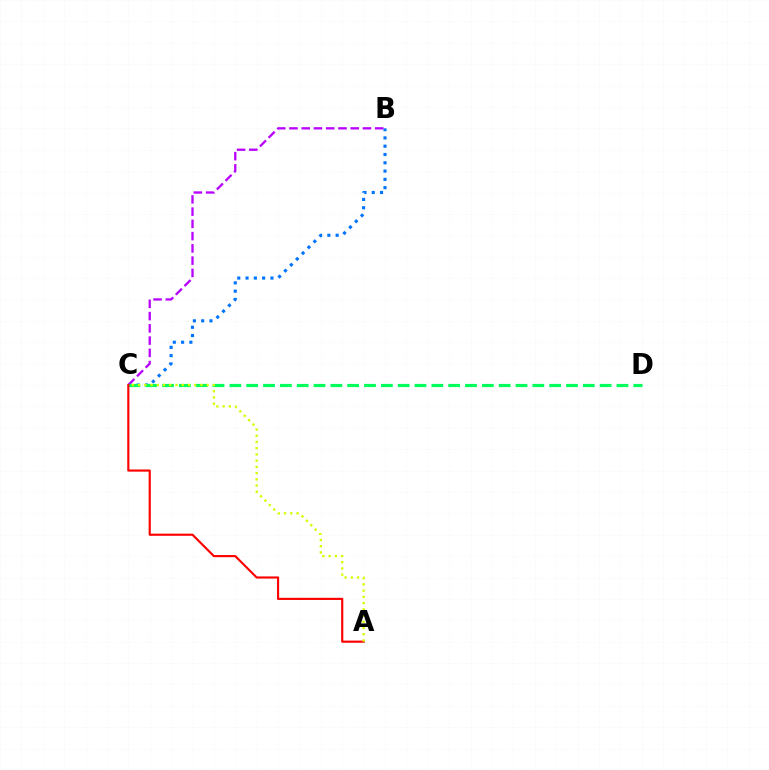{('B', 'C'): [{'color': '#0074ff', 'line_style': 'dotted', 'thickness': 2.25}, {'color': '#b900ff', 'line_style': 'dashed', 'thickness': 1.66}], ('C', 'D'): [{'color': '#00ff5c', 'line_style': 'dashed', 'thickness': 2.29}], ('A', 'C'): [{'color': '#ff0000', 'line_style': 'solid', 'thickness': 1.56}, {'color': '#d1ff00', 'line_style': 'dotted', 'thickness': 1.69}]}